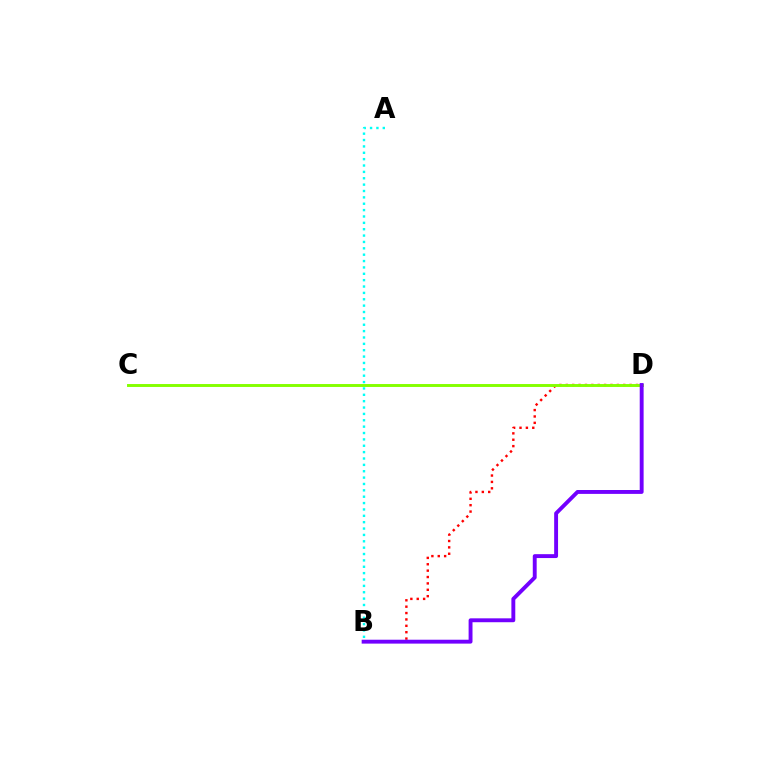{('B', 'D'): [{'color': '#ff0000', 'line_style': 'dotted', 'thickness': 1.73}, {'color': '#7200ff', 'line_style': 'solid', 'thickness': 2.8}], ('C', 'D'): [{'color': '#84ff00', 'line_style': 'solid', 'thickness': 2.1}], ('A', 'B'): [{'color': '#00fff6', 'line_style': 'dotted', 'thickness': 1.73}]}